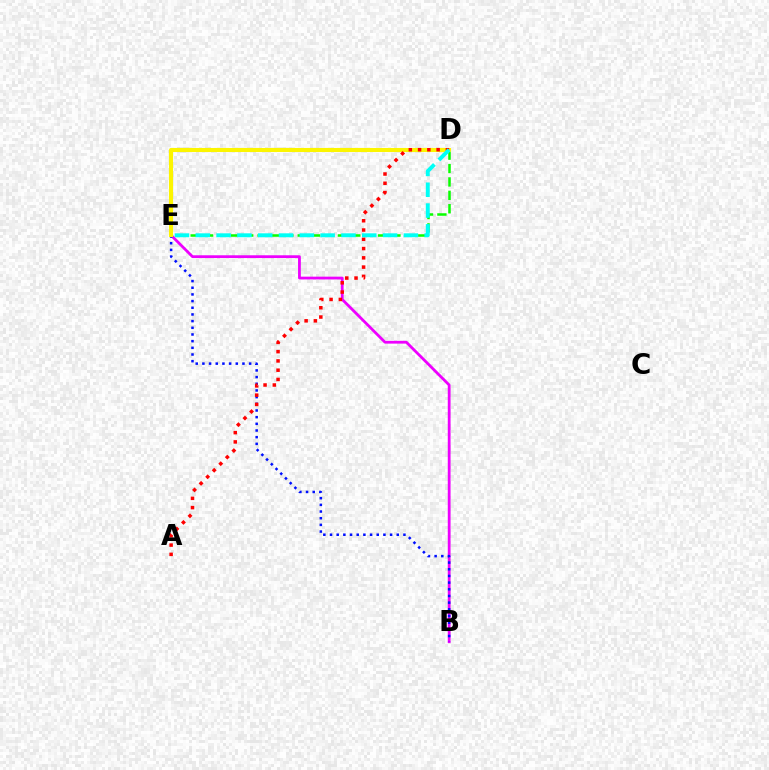{('B', 'E'): [{'color': '#ee00ff', 'line_style': 'solid', 'thickness': 2.01}, {'color': '#0010ff', 'line_style': 'dotted', 'thickness': 1.81}], ('D', 'E'): [{'color': '#08ff00', 'line_style': 'dashed', 'thickness': 1.82}, {'color': '#fcf500', 'line_style': 'solid', 'thickness': 2.95}, {'color': '#00fff6', 'line_style': 'dashed', 'thickness': 2.83}], ('A', 'D'): [{'color': '#ff0000', 'line_style': 'dotted', 'thickness': 2.52}]}